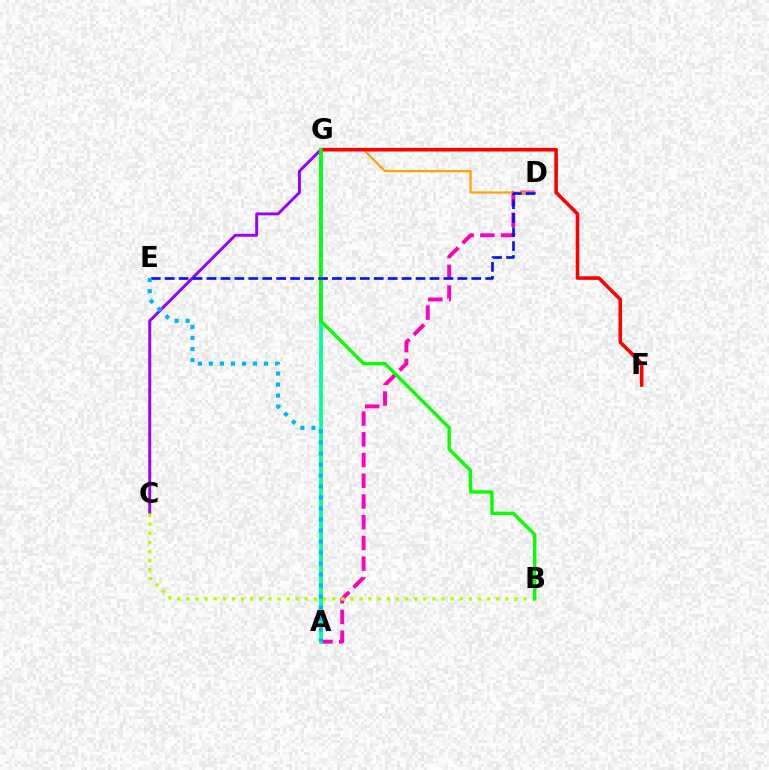{('A', 'D'): [{'color': '#ff00bd', 'line_style': 'dashed', 'thickness': 2.82}], ('A', 'G'): [{'color': '#00ff9d', 'line_style': 'solid', 'thickness': 2.71}], ('D', 'G'): [{'color': '#ffa500', 'line_style': 'solid', 'thickness': 1.61}], ('F', 'G'): [{'color': '#ff0000', 'line_style': 'solid', 'thickness': 2.57}], ('C', 'G'): [{'color': '#9b00ff', 'line_style': 'solid', 'thickness': 2.1}], ('B', 'C'): [{'color': '#b3ff00', 'line_style': 'dotted', 'thickness': 2.48}], ('B', 'G'): [{'color': '#08ff00', 'line_style': 'solid', 'thickness': 2.42}], ('D', 'E'): [{'color': '#0010ff', 'line_style': 'dashed', 'thickness': 1.89}], ('A', 'E'): [{'color': '#00b5ff', 'line_style': 'dotted', 'thickness': 2.99}]}